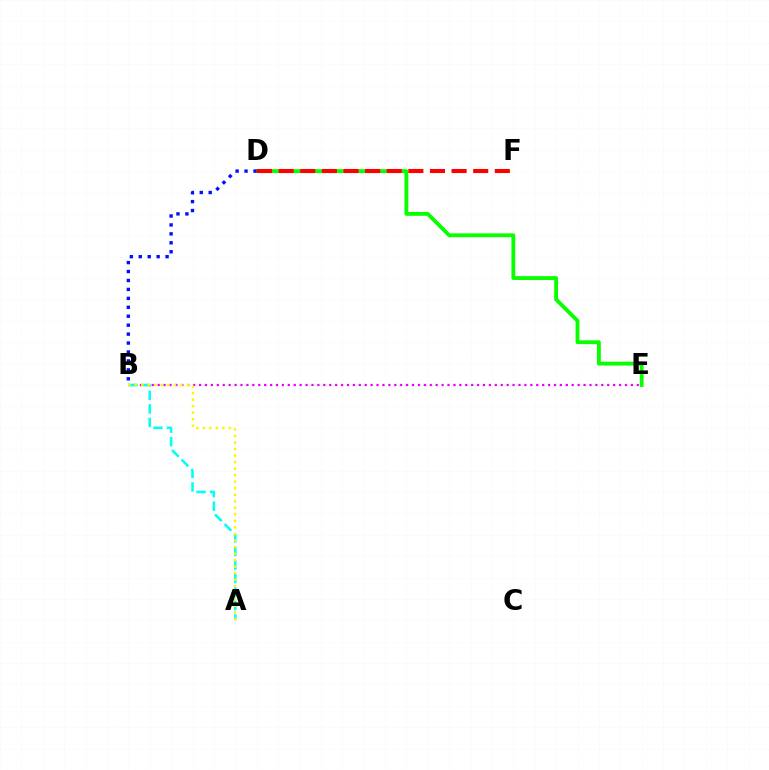{('B', 'E'): [{'color': '#ee00ff', 'line_style': 'dotted', 'thickness': 1.61}], ('A', 'B'): [{'color': '#00fff6', 'line_style': 'dashed', 'thickness': 1.84}, {'color': '#fcf500', 'line_style': 'dotted', 'thickness': 1.77}], ('D', 'E'): [{'color': '#08ff00', 'line_style': 'solid', 'thickness': 2.77}], ('B', 'D'): [{'color': '#0010ff', 'line_style': 'dotted', 'thickness': 2.43}], ('D', 'F'): [{'color': '#ff0000', 'line_style': 'dashed', 'thickness': 2.94}]}